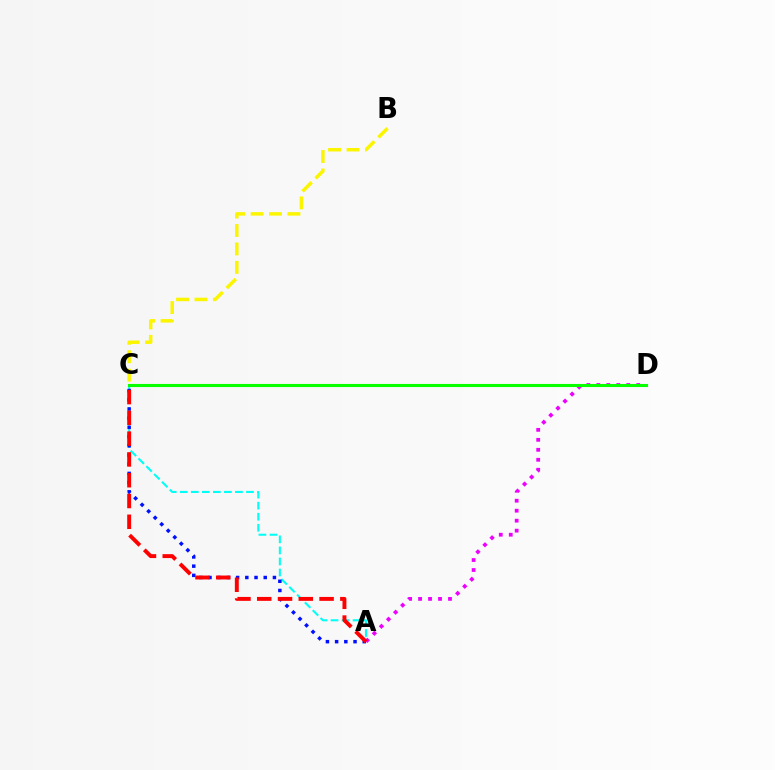{('A', 'C'): [{'color': '#00fff6', 'line_style': 'dashed', 'thickness': 1.5}, {'color': '#0010ff', 'line_style': 'dotted', 'thickness': 2.5}, {'color': '#ff0000', 'line_style': 'dashed', 'thickness': 2.82}], ('A', 'D'): [{'color': '#ee00ff', 'line_style': 'dotted', 'thickness': 2.71}], ('C', 'D'): [{'color': '#08ff00', 'line_style': 'solid', 'thickness': 2.22}], ('B', 'C'): [{'color': '#fcf500', 'line_style': 'dashed', 'thickness': 2.51}]}